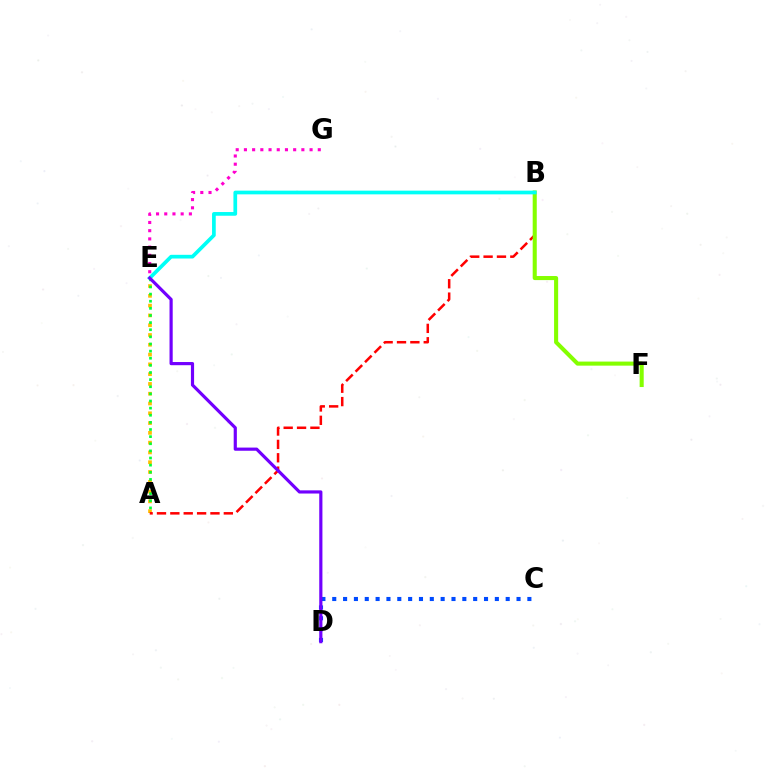{('A', 'E'): [{'color': '#ffbd00', 'line_style': 'dotted', 'thickness': 2.66}, {'color': '#00ff39', 'line_style': 'dotted', 'thickness': 1.94}], ('E', 'G'): [{'color': '#ff00cf', 'line_style': 'dotted', 'thickness': 2.23}], ('A', 'B'): [{'color': '#ff0000', 'line_style': 'dashed', 'thickness': 1.82}], ('B', 'F'): [{'color': '#84ff00', 'line_style': 'solid', 'thickness': 2.93}], ('B', 'E'): [{'color': '#00fff6', 'line_style': 'solid', 'thickness': 2.67}], ('C', 'D'): [{'color': '#004bff', 'line_style': 'dotted', 'thickness': 2.95}], ('D', 'E'): [{'color': '#7200ff', 'line_style': 'solid', 'thickness': 2.28}]}